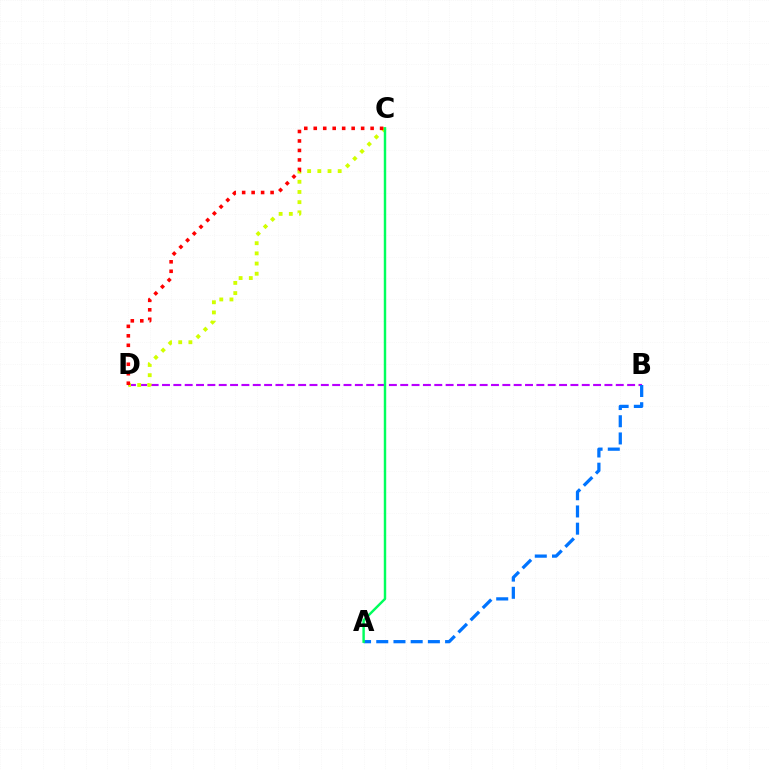{('B', 'D'): [{'color': '#b900ff', 'line_style': 'dashed', 'thickness': 1.54}], ('C', 'D'): [{'color': '#d1ff00', 'line_style': 'dotted', 'thickness': 2.77}, {'color': '#ff0000', 'line_style': 'dotted', 'thickness': 2.58}], ('A', 'B'): [{'color': '#0074ff', 'line_style': 'dashed', 'thickness': 2.34}], ('A', 'C'): [{'color': '#00ff5c', 'line_style': 'solid', 'thickness': 1.75}]}